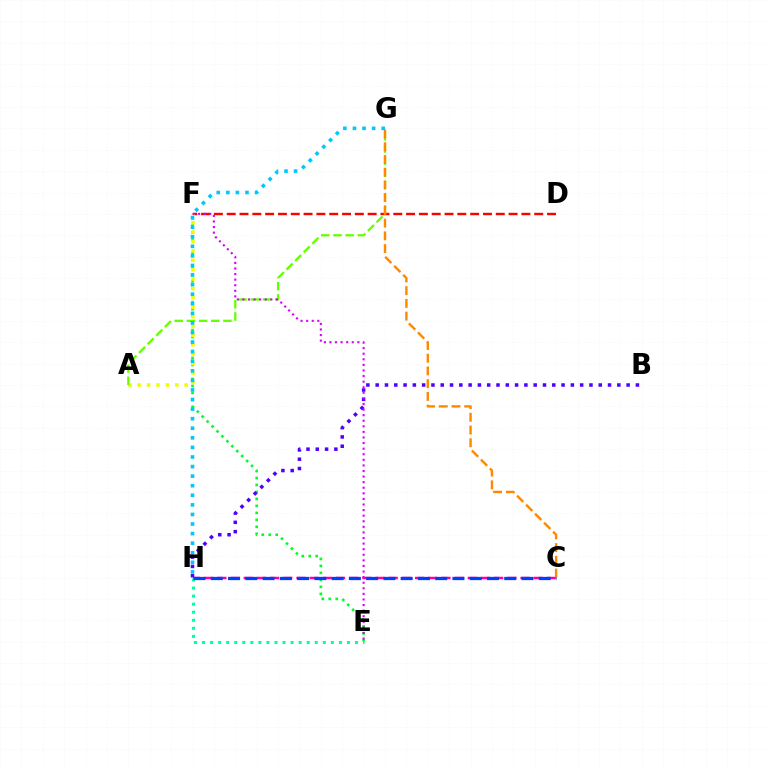{('D', 'F'): [{'color': '#ff0000', 'line_style': 'dashed', 'thickness': 1.74}], ('E', 'F'): [{'color': '#00ff27', 'line_style': 'dotted', 'thickness': 1.9}, {'color': '#d600ff', 'line_style': 'dotted', 'thickness': 1.52}], ('A', 'F'): [{'color': '#eeff00', 'line_style': 'dotted', 'thickness': 2.55}], ('C', 'H'): [{'color': '#ff00a0', 'line_style': 'dashed', 'thickness': 1.79}, {'color': '#003fff', 'line_style': 'dashed', 'thickness': 2.34}], ('A', 'G'): [{'color': '#66ff00', 'line_style': 'dashed', 'thickness': 1.65}], ('C', 'G'): [{'color': '#ff8800', 'line_style': 'dashed', 'thickness': 1.73}], ('G', 'H'): [{'color': '#00c7ff', 'line_style': 'dotted', 'thickness': 2.6}], ('E', 'H'): [{'color': '#00ffaf', 'line_style': 'dotted', 'thickness': 2.19}], ('B', 'H'): [{'color': '#4f00ff', 'line_style': 'dotted', 'thickness': 2.53}]}